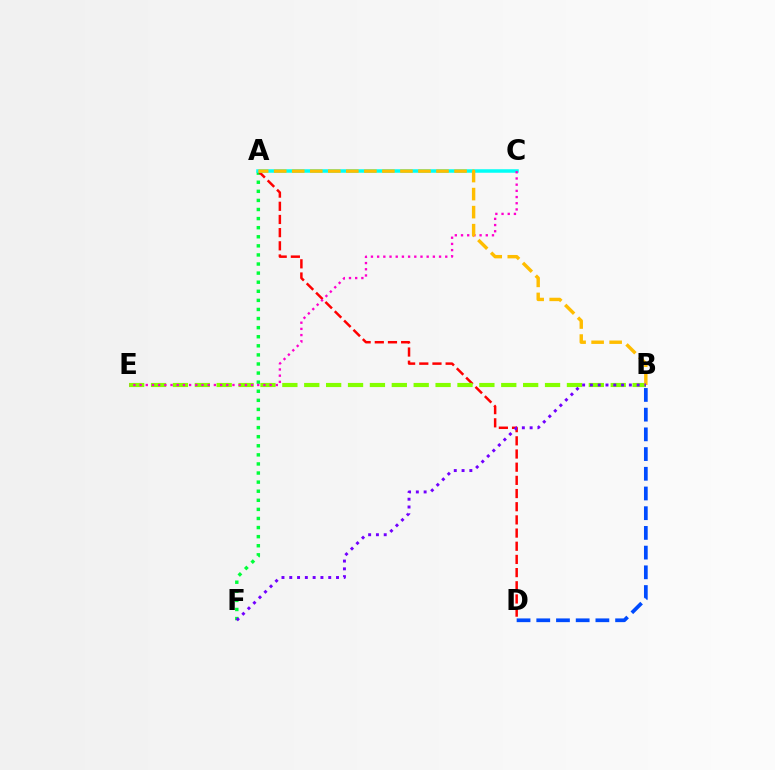{('A', 'F'): [{'color': '#00ff39', 'line_style': 'dotted', 'thickness': 2.47}], ('B', 'D'): [{'color': '#004bff', 'line_style': 'dashed', 'thickness': 2.68}], ('A', 'D'): [{'color': '#ff0000', 'line_style': 'dashed', 'thickness': 1.79}], ('A', 'C'): [{'color': '#00fff6', 'line_style': 'solid', 'thickness': 2.52}], ('B', 'E'): [{'color': '#84ff00', 'line_style': 'dashed', 'thickness': 2.97}], ('C', 'E'): [{'color': '#ff00cf', 'line_style': 'dotted', 'thickness': 1.68}], ('A', 'B'): [{'color': '#ffbd00', 'line_style': 'dashed', 'thickness': 2.45}], ('B', 'F'): [{'color': '#7200ff', 'line_style': 'dotted', 'thickness': 2.12}]}